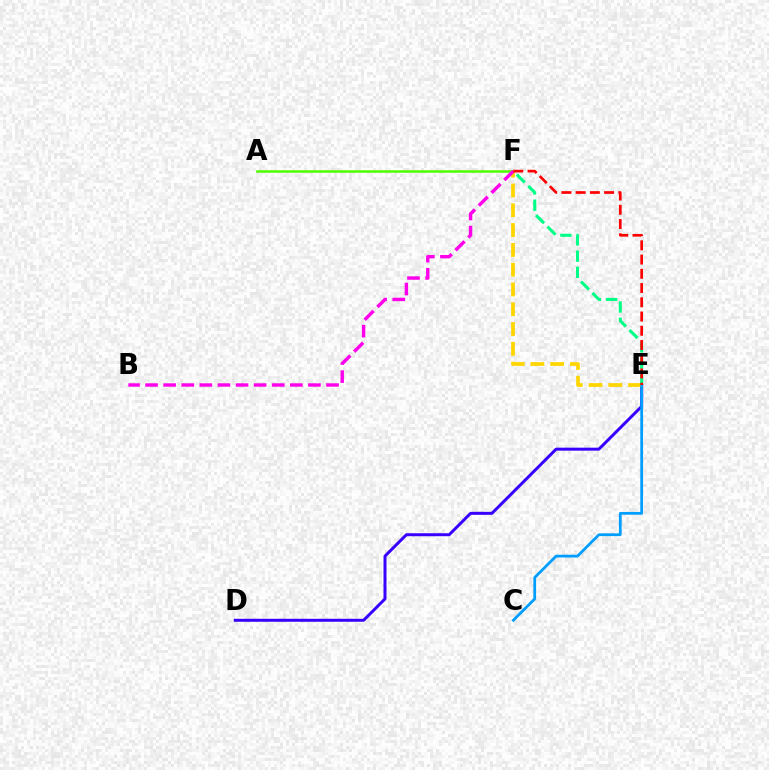{('A', 'F'): [{'color': '#4fff00', 'line_style': 'solid', 'thickness': 1.81}], ('D', 'E'): [{'color': '#3700ff', 'line_style': 'solid', 'thickness': 2.15}], ('E', 'F'): [{'color': '#ffd500', 'line_style': 'dashed', 'thickness': 2.69}, {'color': '#00ff86', 'line_style': 'dashed', 'thickness': 2.21}, {'color': '#ff0000', 'line_style': 'dashed', 'thickness': 1.93}], ('C', 'E'): [{'color': '#009eff', 'line_style': 'solid', 'thickness': 1.98}], ('B', 'F'): [{'color': '#ff00ed', 'line_style': 'dashed', 'thickness': 2.46}]}